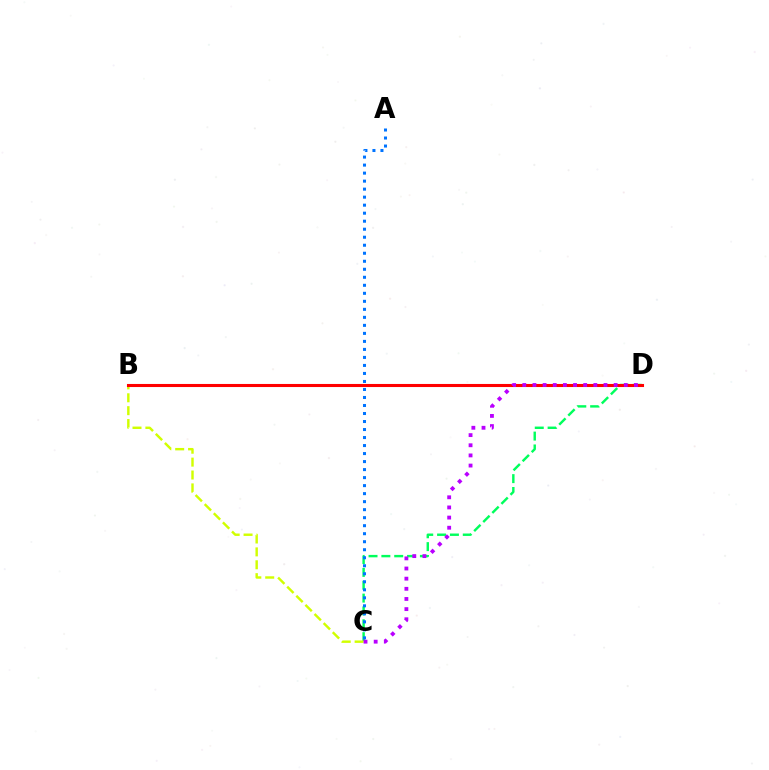{('C', 'D'): [{'color': '#00ff5c', 'line_style': 'dashed', 'thickness': 1.75}, {'color': '#b900ff', 'line_style': 'dotted', 'thickness': 2.76}], ('B', 'C'): [{'color': '#d1ff00', 'line_style': 'dashed', 'thickness': 1.75}], ('B', 'D'): [{'color': '#ff0000', 'line_style': 'solid', 'thickness': 2.22}], ('A', 'C'): [{'color': '#0074ff', 'line_style': 'dotted', 'thickness': 2.18}]}